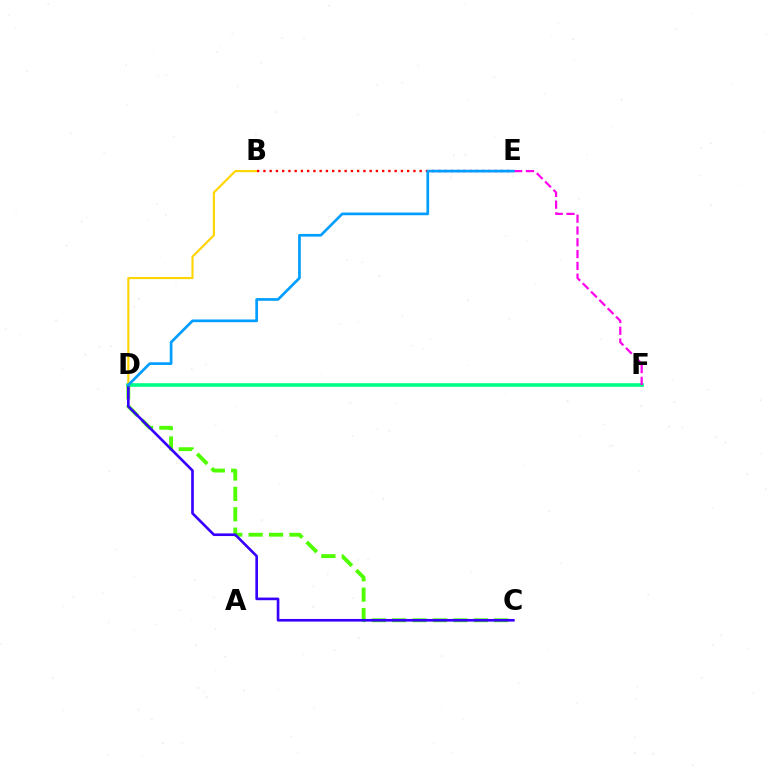{('D', 'F'): [{'color': '#00ff86', 'line_style': 'solid', 'thickness': 2.61}], ('E', 'F'): [{'color': '#ff00ed', 'line_style': 'dashed', 'thickness': 1.6}], ('C', 'D'): [{'color': '#4fff00', 'line_style': 'dashed', 'thickness': 2.77}, {'color': '#3700ff', 'line_style': 'solid', 'thickness': 1.9}], ('B', 'D'): [{'color': '#ffd500', 'line_style': 'solid', 'thickness': 1.54}], ('B', 'E'): [{'color': '#ff0000', 'line_style': 'dotted', 'thickness': 1.7}], ('D', 'E'): [{'color': '#009eff', 'line_style': 'solid', 'thickness': 1.94}]}